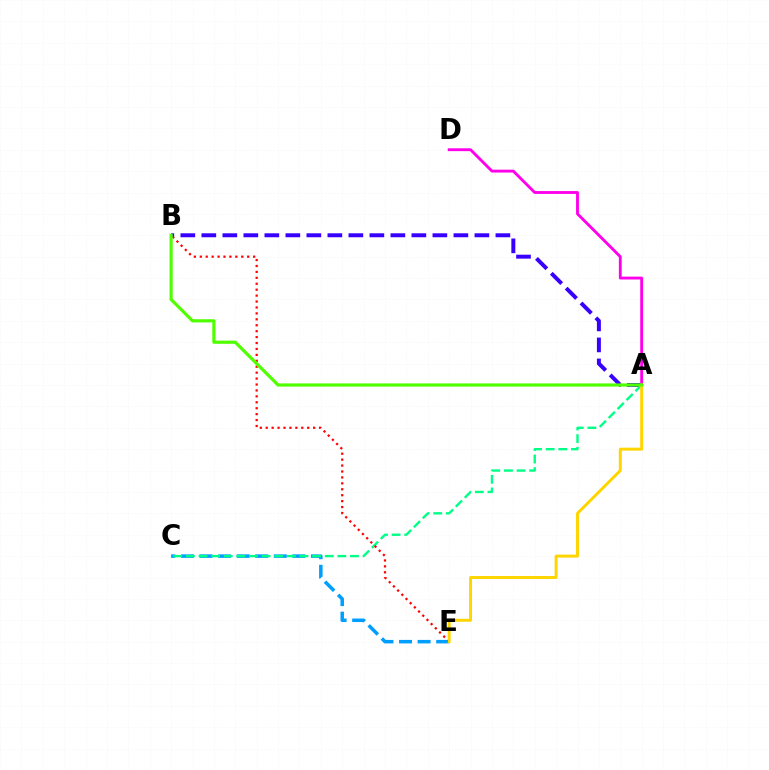{('C', 'E'): [{'color': '#009eff', 'line_style': 'dashed', 'thickness': 2.52}], ('A', 'B'): [{'color': '#3700ff', 'line_style': 'dashed', 'thickness': 2.85}, {'color': '#4fff00', 'line_style': 'solid', 'thickness': 2.29}], ('A', 'D'): [{'color': '#ff00ed', 'line_style': 'solid', 'thickness': 2.06}], ('A', 'C'): [{'color': '#00ff86', 'line_style': 'dashed', 'thickness': 1.71}], ('B', 'E'): [{'color': '#ff0000', 'line_style': 'dotted', 'thickness': 1.61}], ('A', 'E'): [{'color': '#ffd500', 'line_style': 'solid', 'thickness': 2.13}]}